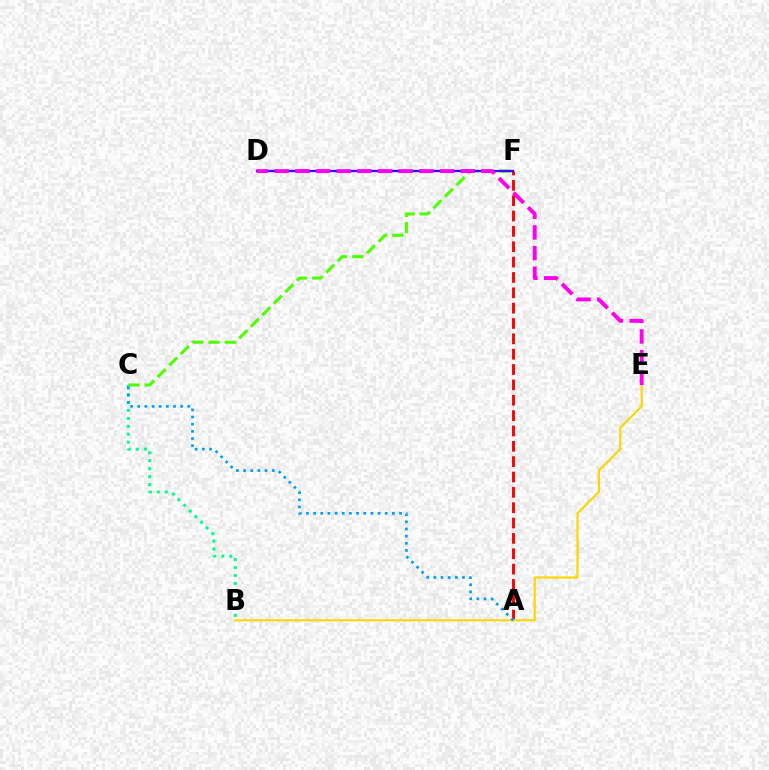{('C', 'F'): [{'color': '#4fff00', 'line_style': 'dashed', 'thickness': 2.21}], ('A', 'F'): [{'color': '#ff0000', 'line_style': 'dashed', 'thickness': 2.09}], ('B', 'C'): [{'color': '#00ff86', 'line_style': 'dotted', 'thickness': 2.16}], ('D', 'F'): [{'color': '#3700ff', 'line_style': 'solid', 'thickness': 1.63}], ('B', 'E'): [{'color': '#ffd500', 'line_style': 'solid', 'thickness': 1.54}], ('A', 'C'): [{'color': '#009eff', 'line_style': 'dotted', 'thickness': 1.95}], ('D', 'E'): [{'color': '#ff00ed', 'line_style': 'dashed', 'thickness': 2.81}]}